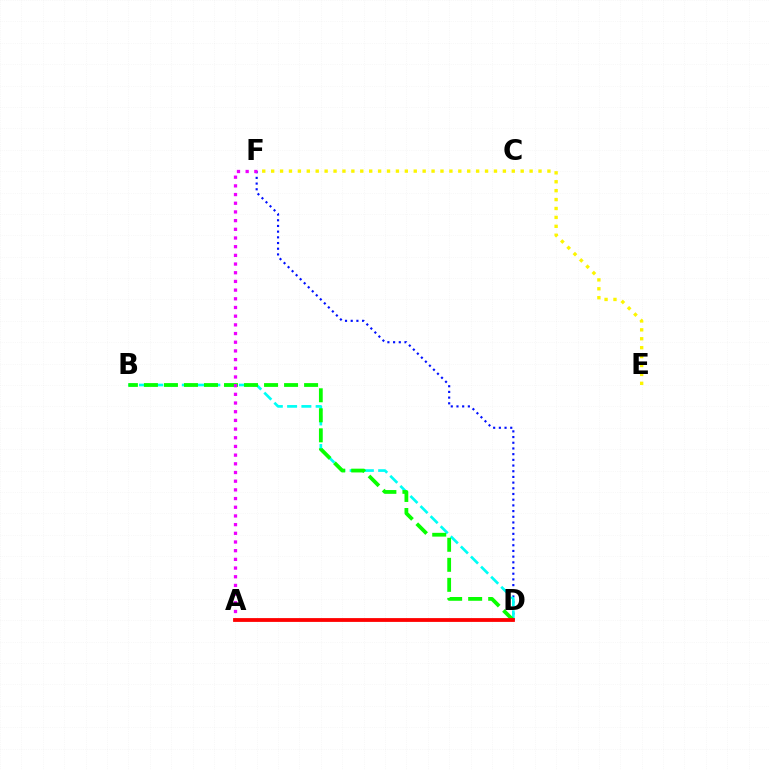{('D', 'F'): [{'color': '#0010ff', 'line_style': 'dotted', 'thickness': 1.55}], ('B', 'D'): [{'color': '#00fff6', 'line_style': 'dashed', 'thickness': 1.94}, {'color': '#08ff00', 'line_style': 'dashed', 'thickness': 2.72}], ('A', 'F'): [{'color': '#ee00ff', 'line_style': 'dotted', 'thickness': 2.36}], ('E', 'F'): [{'color': '#fcf500', 'line_style': 'dotted', 'thickness': 2.42}], ('A', 'D'): [{'color': '#ff0000', 'line_style': 'solid', 'thickness': 2.73}]}